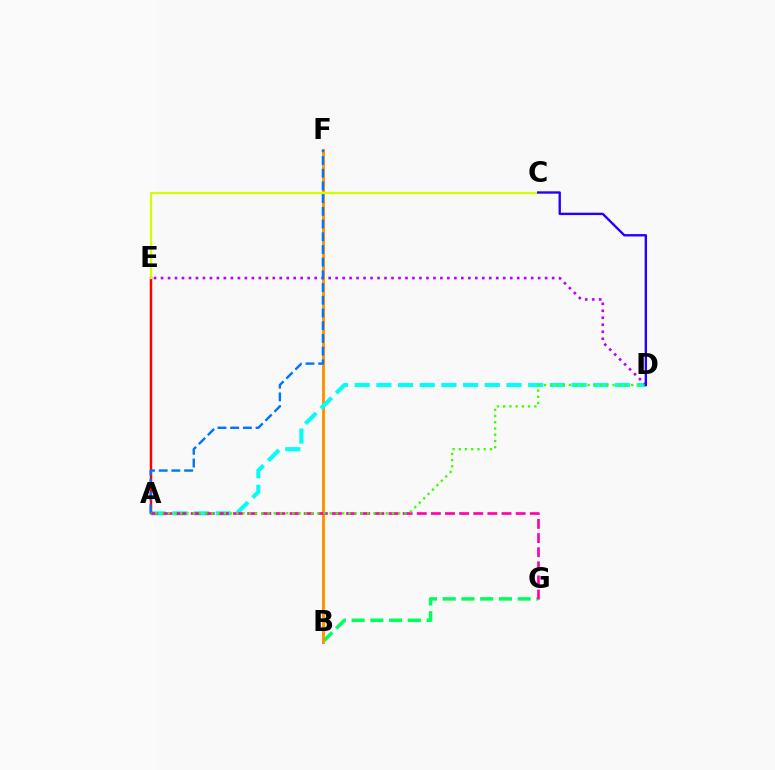{('B', 'G'): [{'color': '#00ff5c', 'line_style': 'dashed', 'thickness': 2.55}], ('B', 'F'): [{'color': '#ff9400', 'line_style': 'solid', 'thickness': 2.14}], ('A', 'D'): [{'color': '#00fff6', 'line_style': 'dashed', 'thickness': 2.95}, {'color': '#3dff00', 'line_style': 'dotted', 'thickness': 1.69}], ('A', 'E'): [{'color': '#ff0000', 'line_style': 'solid', 'thickness': 1.78}], ('C', 'E'): [{'color': '#d1ff00', 'line_style': 'solid', 'thickness': 1.6}], ('D', 'E'): [{'color': '#b900ff', 'line_style': 'dotted', 'thickness': 1.9}], ('A', 'G'): [{'color': '#ff00ac', 'line_style': 'dashed', 'thickness': 1.92}], ('A', 'F'): [{'color': '#0074ff', 'line_style': 'dashed', 'thickness': 1.73}], ('C', 'D'): [{'color': '#2500ff', 'line_style': 'solid', 'thickness': 1.7}]}